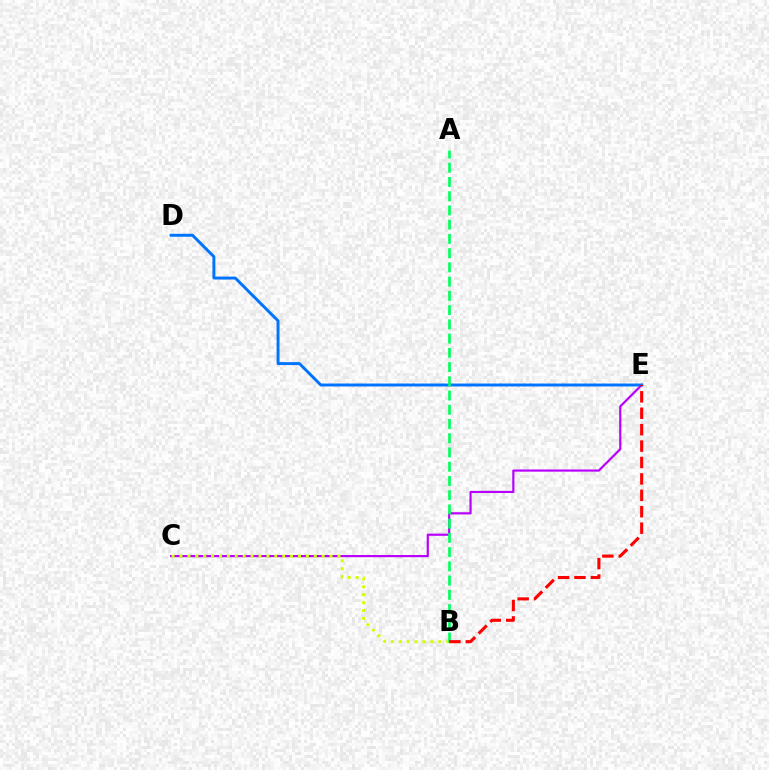{('C', 'E'): [{'color': '#b900ff', 'line_style': 'solid', 'thickness': 1.56}], ('D', 'E'): [{'color': '#0074ff', 'line_style': 'solid', 'thickness': 2.12}], ('B', 'C'): [{'color': '#d1ff00', 'line_style': 'dotted', 'thickness': 2.15}], ('A', 'B'): [{'color': '#00ff5c', 'line_style': 'dashed', 'thickness': 1.93}], ('B', 'E'): [{'color': '#ff0000', 'line_style': 'dashed', 'thickness': 2.23}]}